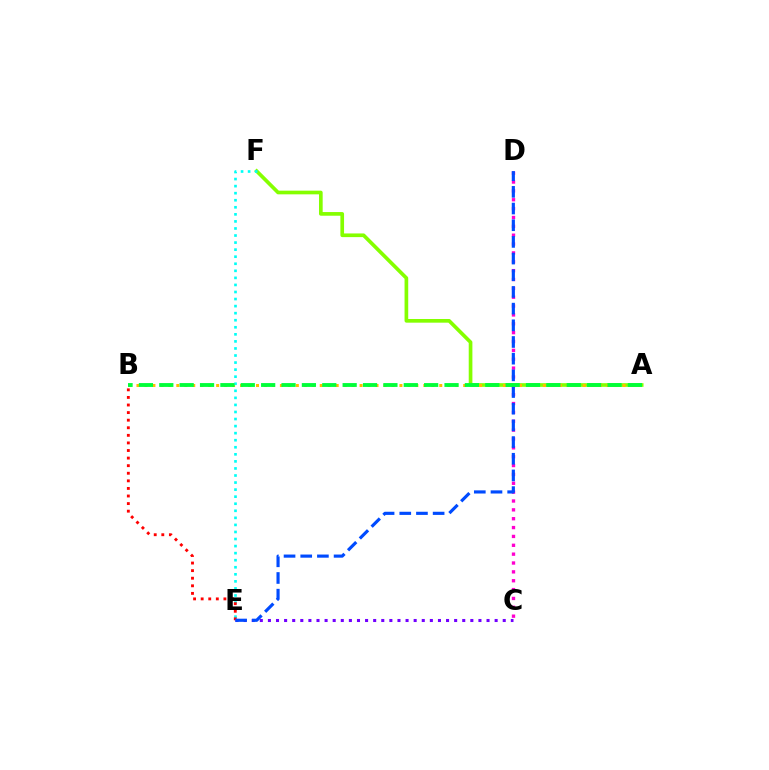{('A', 'F'): [{'color': '#84ff00', 'line_style': 'solid', 'thickness': 2.64}], ('A', 'B'): [{'color': '#ffbd00', 'line_style': 'dotted', 'thickness': 2.17}, {'color': '#00ff39', 'line_style': 'dashed', 'thickness': 2.77}], ('C', 'D'): [{'color': '#ff00cf', 'line_style': 'dotted', 'thickness': 2.41}], ('E', 'F'): [{'color': '#00fff6', 'line_style': 'dotted', 'thickness': 1.92}], ('B', 'E'): [{'color': '#ff0000', 'line_style': 'dotted', 'thickness': 2.06}], ('C', 'E'): [{'color': '#7200ff', 'line_style': 'dotted', 'thickness': 2.2}], ('D', 'E'): [{'color': '#004bff', 'line_style': 'dashed', 'thickness': 2.27}]}